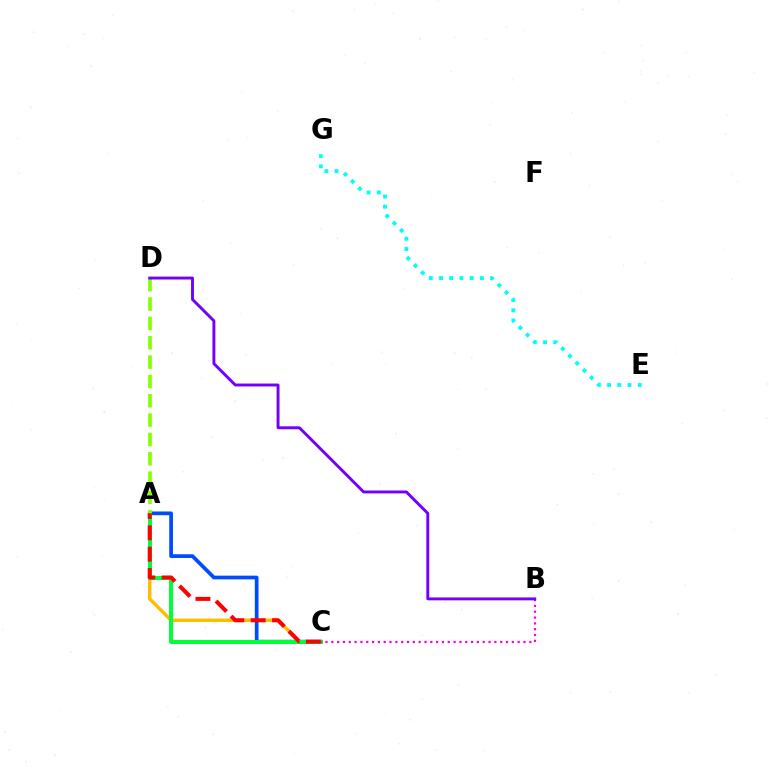{('A', 'C'): [{'color': '#ffbd00', 'line_style': 'solid', 'thickness': 2.48}, {'color': '#004bff', 'line_style': 'solid', 'thickness': 2.68}, {'color': '#00ff39', 'line_style': 'solid', 'thickness': 2.88}, {'color': '#ff0000', 'line_style': 'dashed', 'thickness': 2.9}], ('B', 'C'): [{'color': '#ff00cf', 'line_style': 'dotted', 'thickness': 1.58}], ('E', 'G'): [{'color': '#00fff6', 'line_style': 'dotted', 'thickness': 2.78}], ('A', 'D'): [{'color': '#84ff00', 'line_style': 'dashed', 'thickness': 2.63}], ('B', 'D'): [{'color': '#7200ff', 'line_style': 'solid', 'thickness': 2.1}]}